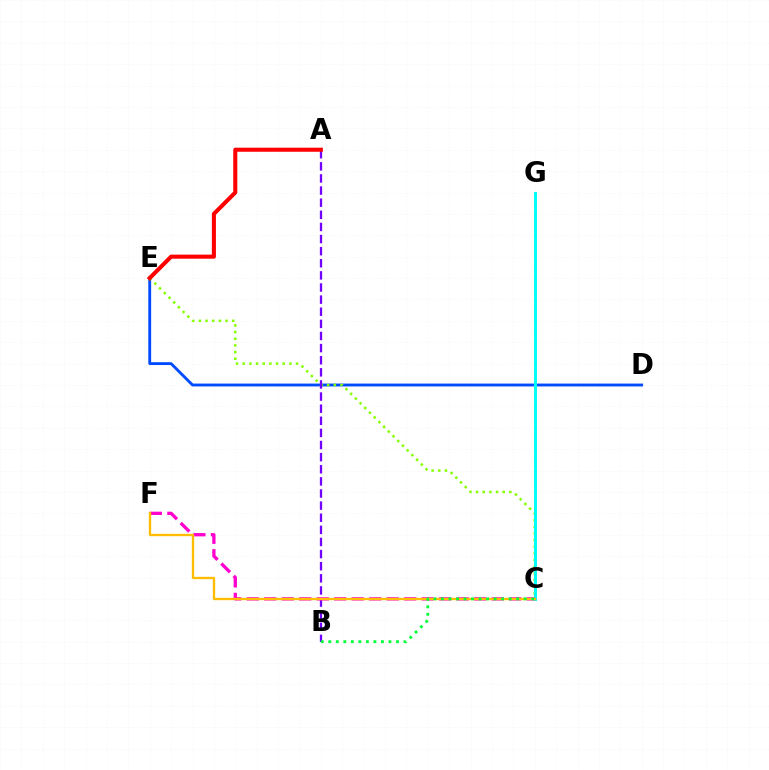{('D', 'E'): [{'color': '#004bff', 'line_style': 'solid', 'thickness': 2.06}], ('C', 'E'): [{'color': '#84ff00', 'line_style': 'dotted', 'thickness': 1.81}], ('A', 'B'): [{'color': '#7200ff', 'line_style': 'dashed', 'thickness': 1.65}], ('C', 'G'): [{'color': '#00fff6', 'line_style': 'solid', 'thickness': 2.14}], ('C', 'F'): [{'color': '#ff00cf', 'line_style': 'dashed', 'thickness': 2.38}, {'color': '#ffbd00', 'line_style': 'solid', 'thickness': 1.69}], ('A', 'E'): [{'color': '#ff0000', 'line_style': 'solid', 'thickness': 2.93}], ('B', 'C'): [{'color': '#00ff39', 'line_style': 'dotted', 'thickness': 2.04}]}